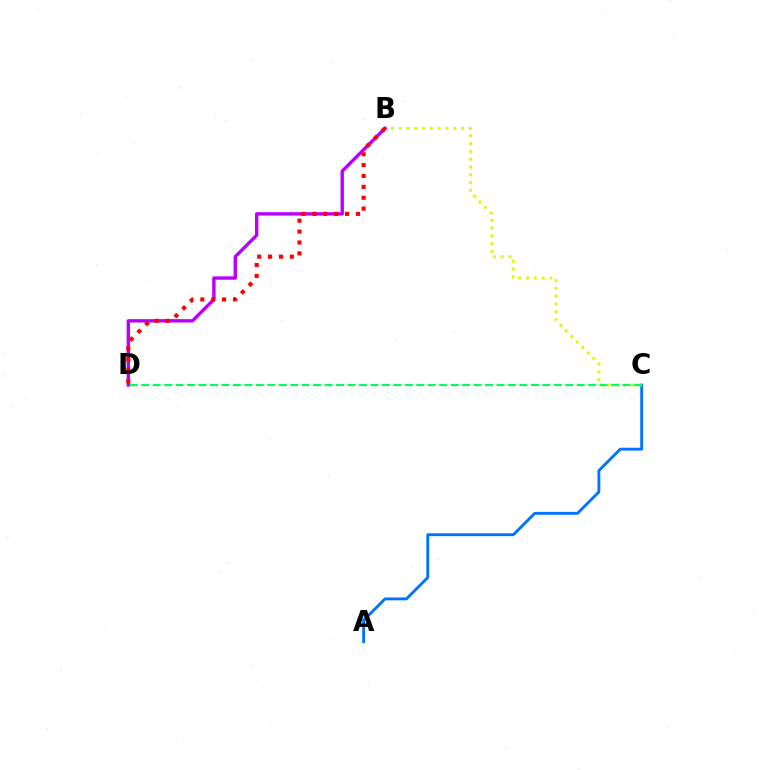{('A', 'C'): [{'color': '#0074ff', 'line_style': 'solid', 'thickness': 2.06}], ('B', 'C'): [{'color': '#d1ff00', 'line_style': 'dotted', 'thickness': 2.11}], ('B', 'D'): [{'color': '#b900ff', 'line_style': 'solid', 'thickness': 2.44}, {'color': '#ff0000', 'line_style': 'dotted', 'thickness': 2.96}], ('C', 'D'): [{'color': '#00ff5c', 'line_style': 'dashed', 'thickness': 1.56}]}